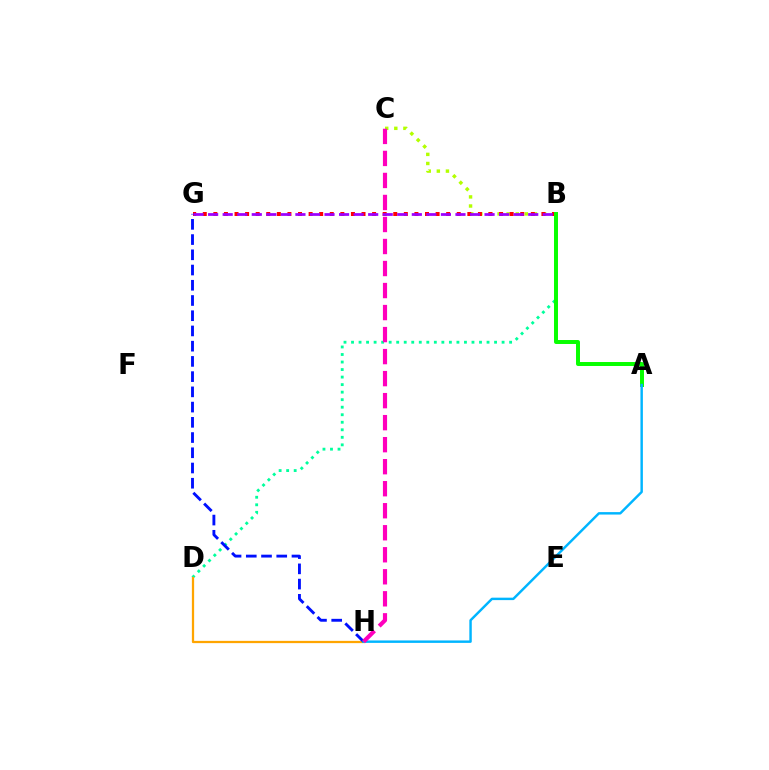{('B', 'D'): [{'color': '#00ff9d', 'line_style': 'dotted', 'thickness': 2.05}], ('B', 'C'): [{'color': '#b3ff00', 'line_style': 'dotted', 'thickness': 2.47}], ('D', 'H'): [{'color': '#ffa500', 'line_style': 'solid', 'thickness': 1.62}], ('B', 'G'): [{'color': '#ff0000', 'line_style': 'dotted', 'thickness': 2.88}, {'color': '#9b00ff', 'line_style': 'dashed', 'thickness': 1.98}], ('G', 'H'): [{'color': '#0010ff', 'line_style': 'dashed', 'thickness': 2.07}], ('A', 'B'): [{'color': '#08ff00', 'line_style': 'solid', 'thickness': 2.86}], ('A', 'H'): [{'color': '#00b5ff', 'line_style': 'solid', 'thickness': 1.76}], ('C', 'H'): [{'color': '#ff00bd', 'line_style': 'dashed', 'thickness': 2.99}]}